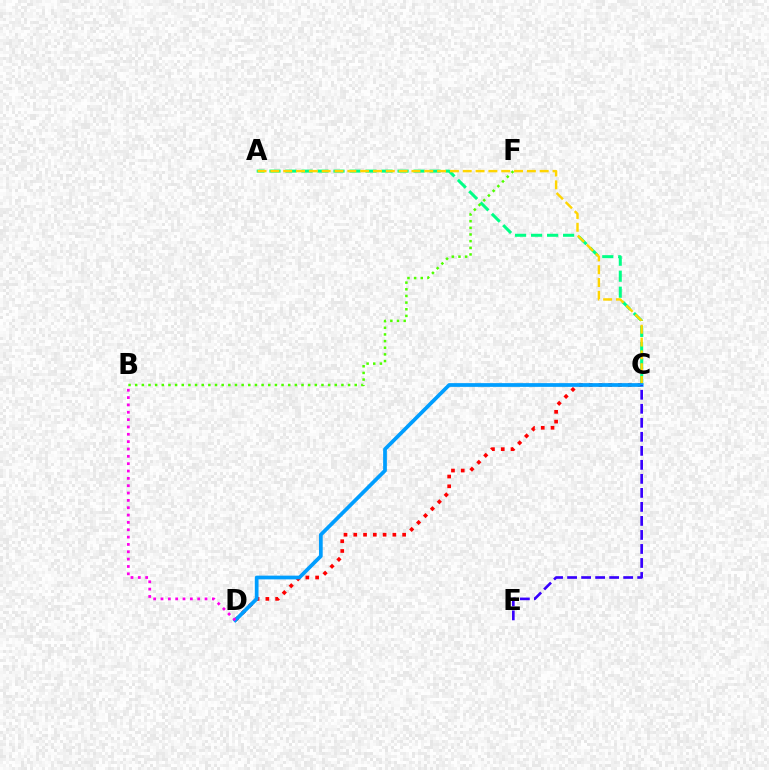{('A', 'C'): [{'color': '#00ff86', 'line_style': 'dashed', 'thickness': 2.18}, {'color': '#ffd500', 'line_style': 'dashed', 'thickness': 1.74}], ('C', 'D'): [{'color': '#ff0000', 'line_style': 'dotted', 'thickness': 2.65}, {'color': '#009eff', 'line_style': 'solid', 'thickness': 2.69}], ('B', 'F'): [{'color': '#4fff00', 'line_style': 'dotted', 'thickness': 1.81}], ('B', 'D'): [{'color': '#ff00ed', 'line_style': 'dotted', 'thickness': 1.99}], ('C', 'E'): [{'color': '#3700ff', 'line_style': 'dashed', 'thickness': 1.9}]}